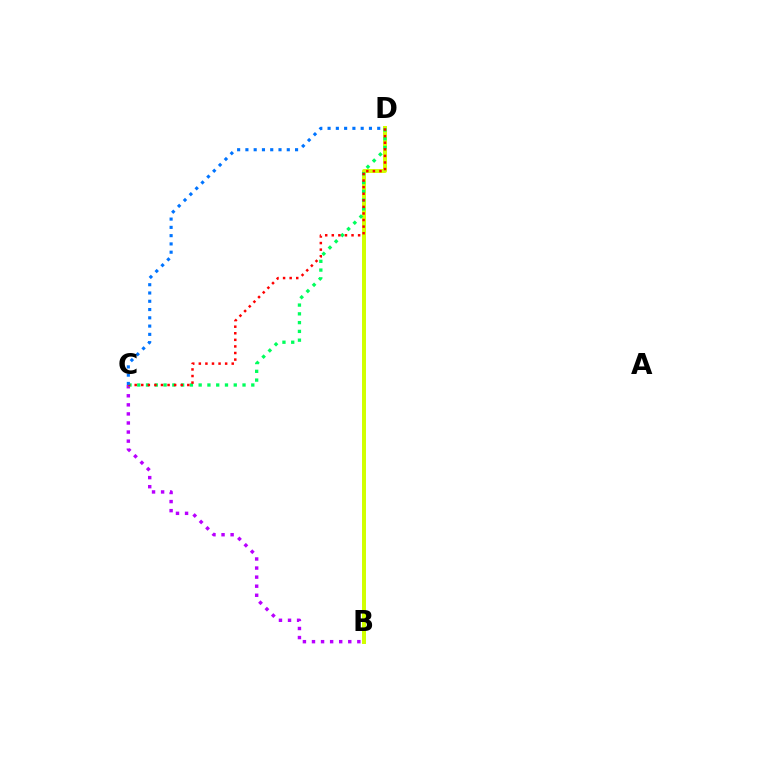{('B', 'D'): [{'color': '#d1ff00', 'line_style': 'solid', 'thickness': 2.86}], ('B', 'C'): [{'color': '#b900ff', 'line_style': 'dotted', 'thickness': 2.46}], ('C', 'D'): [{'color': '#00ff5c', 'line_style': 'dotted', 'thickness': 2.38}, {'color': '#ff0000', 'line_style': 'dotted', 'thickness': 1.79}, {'color': '#0074ff', 'line_style': 'dotted', 'thickness': 2.25}]}